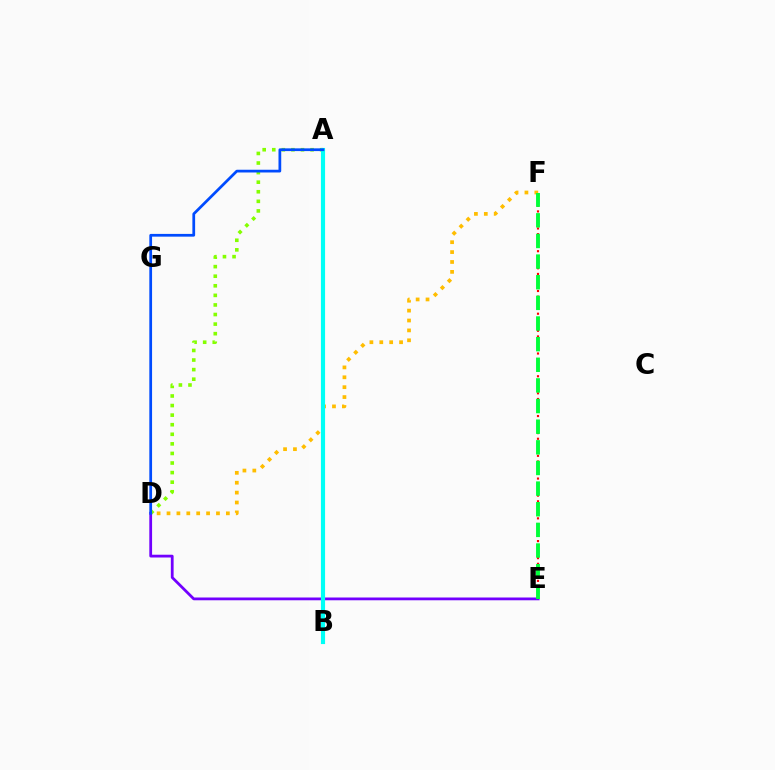{('A', 'B'): [{'color': '#ff00cf', 'line_style': 'solid', 'thickness': 1.6}, {'color': '#00fff6', 'line_style': 'solid', 'thickness': 2.99}], ('A', 'D'): [{'color': '#84ff00', 'line_style': 'dotted', 'thickness': 2.6}, {'color': '#004bff', 'line_style': 'solid', 'thickness': 1.97}], ('E', 'F'): [{'color': '#ff0000', 'line_style': 'dotted', 'thickness': 1.54}, {'color': '#00ff39', 'line_style': 'dashed', 'thickness': 2.8}], ('D', 'E'): [{'color': '#7200ff', 'line_style': 'solid', 'thickness': 2.0}], ('D', 'F'): [{'color': '#ffbd00', 'line_style': 'dotted', 'thickness': 2.69}]}